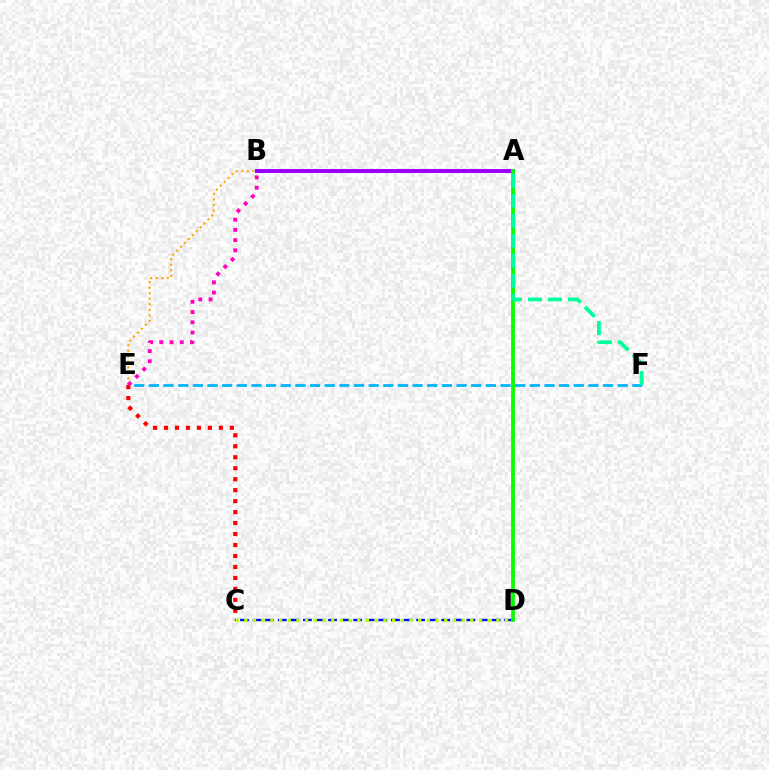{('B', 'E'): [{'color': '#ffa500', 'line_style': 'dotted', 'thickness': 1.5}, {'color': '#ff00bd', 'line_style': 'dotted', 'thickness': 2.78}], ('E', 'F'): [{'color': '#00b5ff', 'line_style': 'dashed', 'thickness': 1.99}], ('C', 'E'): [{'color': '#ff0000', 'line_style': 'dotted', 'thickness': 2.98}], ('C', 'D'): [{'color': '#0010ff', 'line_style': 'dashed', 'thickness': 1.71}, {'color': '#b3ff00', 'line_style': 'dotted', 'thickness': 2.36}], ('A', 'B'): [{'color': '#9b00ff', 'line_style': 'solid', 'thickness': 2.88}], ('A', 'D'): [{'color': '#08ff00', 'line_style': 'solid', 'thickness': 2.73}], ('A', 'F'): [{'color': '#00ff9d', 'line_style': 'dashed', 'thickness': 2.72}]}